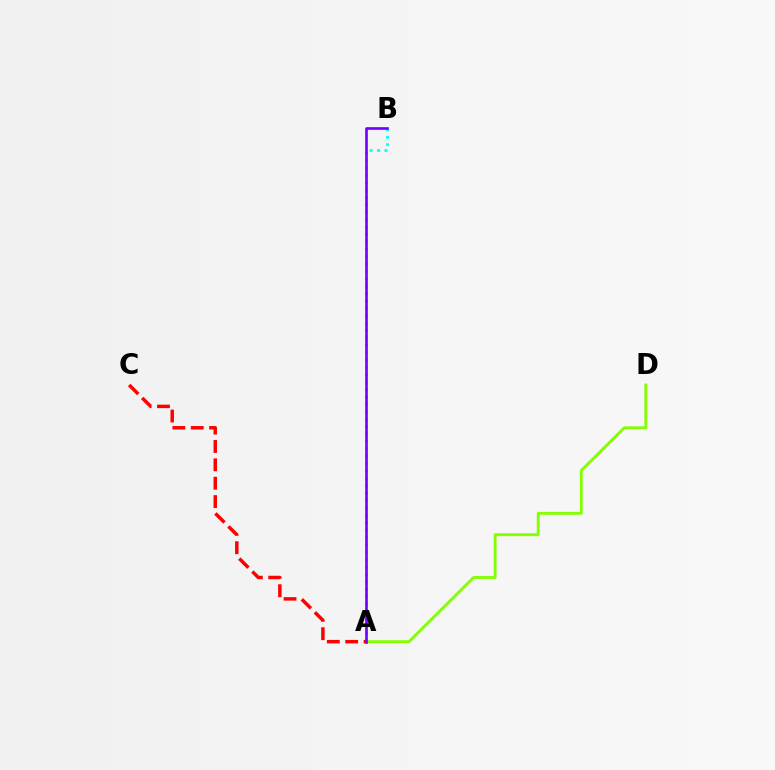{('A', 'D'): [{'color': '#84ff00', 'line_style': 'solid', 'thickness': 2.07}], ('A', 'B'): [{'color': '#00fff6', 'line_style': 'dotted', 'thickness': 2.01}, {'color': '#7200ff', 'line_style': 'solid', 'thickness': 1.91}], ('A', 'C'): [{'color': '#ff0000', 'line_style': 'dashed', 'thickness': 2.5}]}